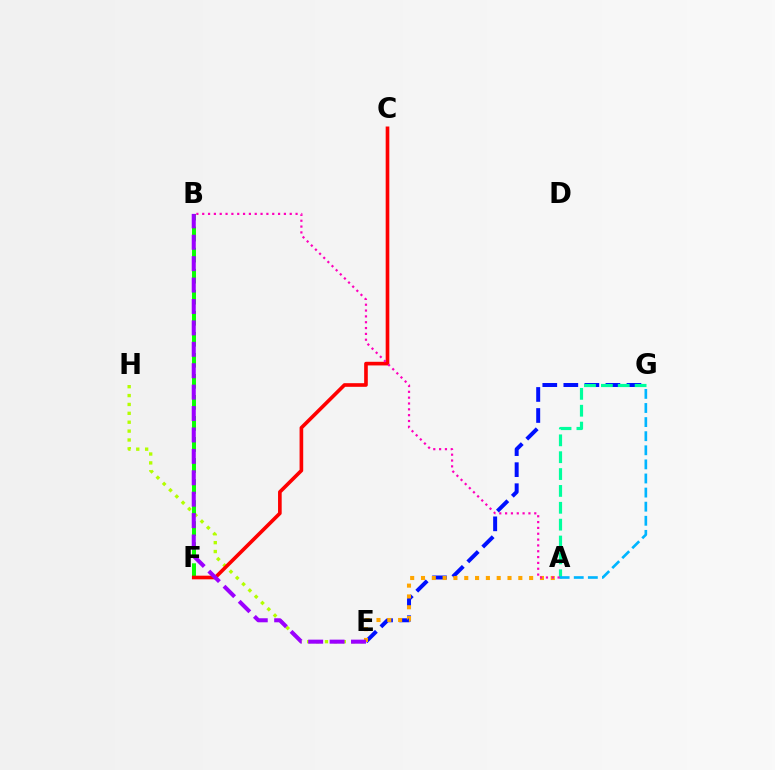{('E', 'G'): [{'color': '#0010ff', 'line_style': 'dashed', 'thickness': 2.86}], ('A', 'G'): [{'color': '#00ff9d', 'line_style': 'dashed', 'thickness': 2.29}, {'color': '#00b5ff', 'line_style': 'dashed', 'thickness': 1.92}], ('E', 'H'): [{'color': '#b3ff00', 'line_style': 'dotted', 'thickness': 2.41}], ('B', 'F'): [{'color': '#08ff00', 'line_style': 'dashed', 'thickness': 2.86}], ('A', 'E'): [{'color': '#ffa500', 'line_style': 'dotted', 'thickness': 2.94}], ('C', 'F'): [{'color': '#ff0000', 'line_style': 'solid', 'thickness': 2.62}], ('B', 'E'): [{'color': '#9b00ff', 'line_style': 'dashed', 'thickness': 2.91}], ('A', 'B'): [{'color': '#ff00bd', 'line_style': 'dotted', 'thickness': 1.59}]}